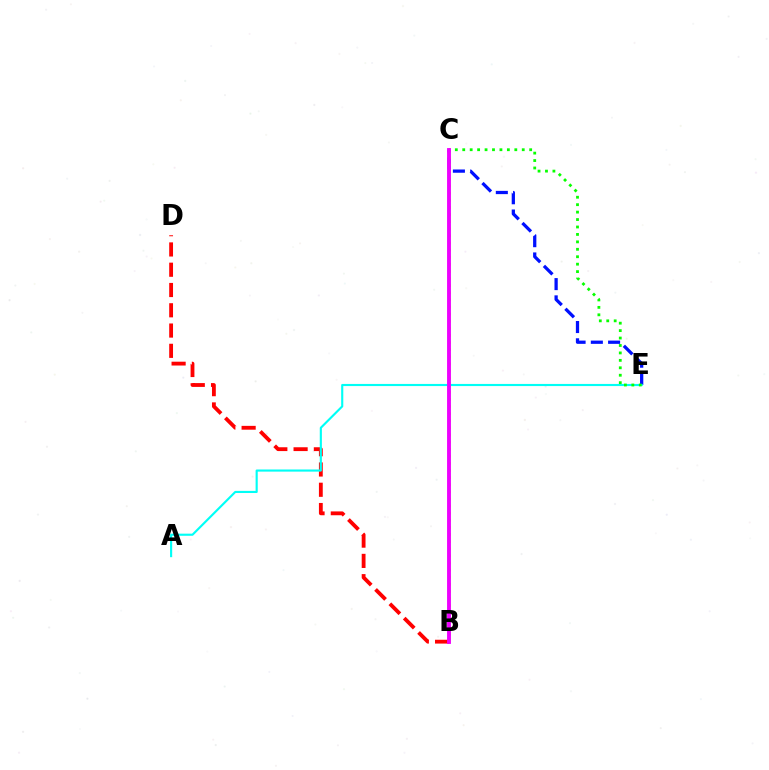{('C', 'E'): [{'color': '#0010ff', 'line_style': 'dashed', 'thickness': 2.35}, {'color': '#08ff00', 'line_style': 'dotted', 'thickness': 2.02}], ('B', 'D'): [{'color': '#ff0000', 'line_style': 'dashed', 'thickness': 2.75}], ('A', 'E'): [{'color': '#00fff6', 'line_style': 'solid', 'thickness': 1.54}], ('B', 'C'): [{'color': '#fcf500', 'line_style': 'dotted', 'thickness': 1.93}, {'color': '#ee00ff', 'line_style': 'solid', 'thickness': 2.79}]}